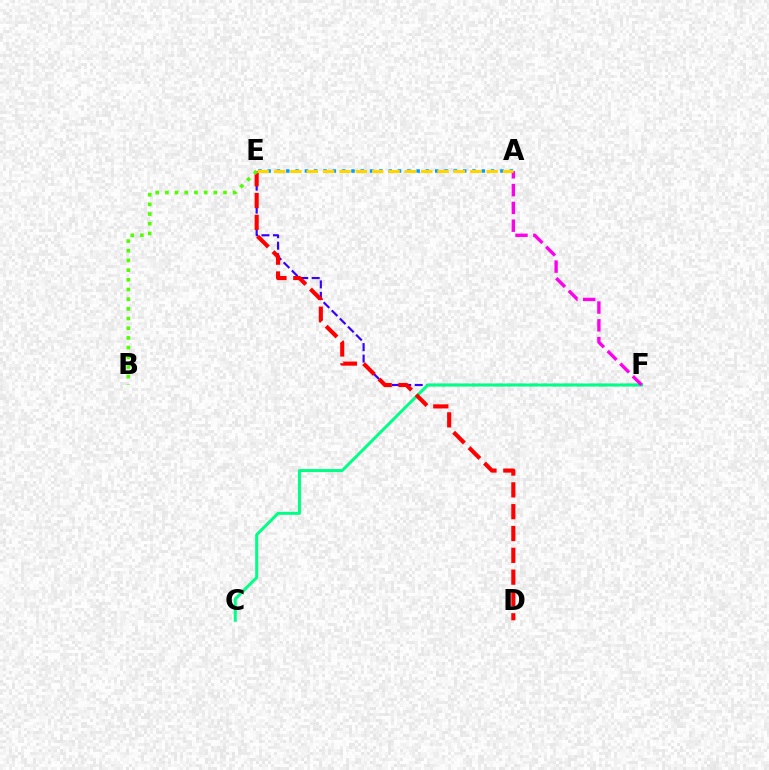{('E', 'F'): [{'color': '#3700ff', 'line_style': 'dashed', 'thickness': 1.56}], ('C', 'F'): [{'color': '#00ff86', 'line_style': 'solid', 'thickness': 2.17}], ('A', 'E'): [{'color': '#009eff', 'line_style': 'dotted', 'thickness': 2.53}, {'color': '#ffd500', 'line_style': 'dashed', 'thickness': 2.22}], ('D', 'E'): [{'color': '#ff0000', 'line_style': 'dashed', 'thickness': 2.96}], ('A', 'F'): [{'color': '#ff00ed', 'line_style': 'dashed', 'thickness': 2.42}], ('B', 'E'): [{'color': '#4fff00', 'line_style': 'dotted', 'thickness': 2.63}]}